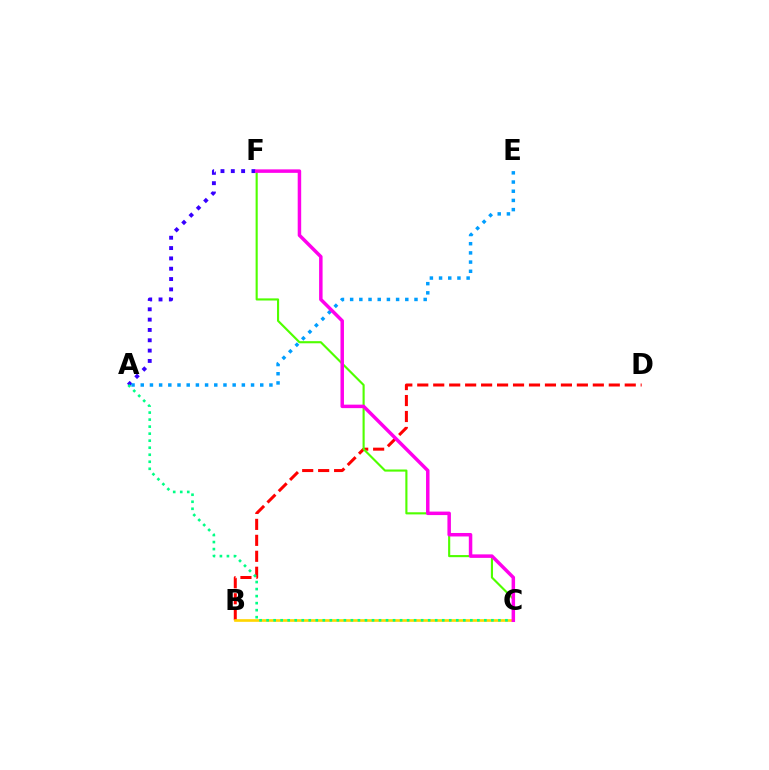{('B', 'D'): [{'color': '#ff0000', 'line_style': 'dashed', 'thickness': 2.17}], ('C', 'F'): [{'color': '#4fff00', 'line_style': 'solid', 'thickness': 1.53}, {'color': '#ff00ed', 'line_style': 'solid', 'thickness': 2.51}], ('A', 'F'): [{'color': '#3700ff', 'line_style': 'dotted', 'thickness': 2.81}], ('A', 'E'): [{'color': '#009eff', 'line_style': 'dotted', 'thickness': 2.5}], ('B', 'C'): [{'color': '#ffd500', 'line_style': 'solid', 'thickness': 1.91}], ('A', 'C'): [{'color': '#00ff86', 'line_style': 'dotted', 'thickness': 1.91}]}